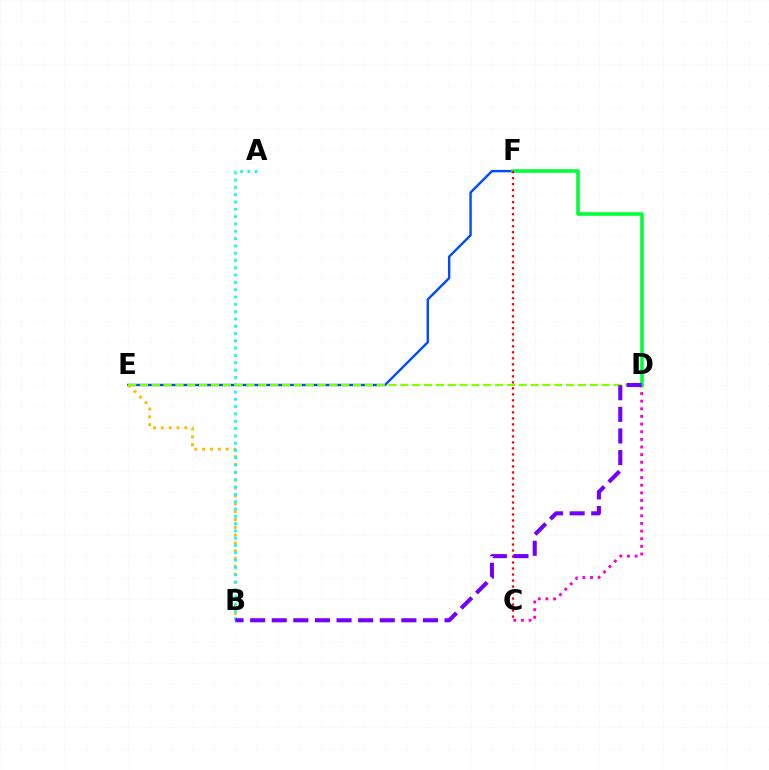{('E', 'F'): [{'color': '#004bff', 'line_style': 'solid', 'thickness': 1.73}], ('B', 'E'): [{'color': '#ffbd00', 'line_style': 'dotted', 'thickness': 2.13}], ('A', 'B'): [{'color': '#00fff6', 'line_style': 'dotted', 'thickness': 1.99}], ('C', 'D'): [{'color': '#ff00cf', 'line_style': 'dotted', 'thickness': 2.08}], ('D', 'E'): [{'color': '#84ff00', 'line_style': 'dashed', 'thickness': 1.61}], ('D', 'F'): [{'color': '#00ff39', 'line_style': 'solid', 'thickness': 2.58}], ('C', 'F'): [{'color': '#ff0000', 'line_style': 'dotted', 'thickness': 1.63}], ('B', 'D'): [{'color': '#7200ff', 'line_style': 'dashed', 'thickness': 2.93}]}